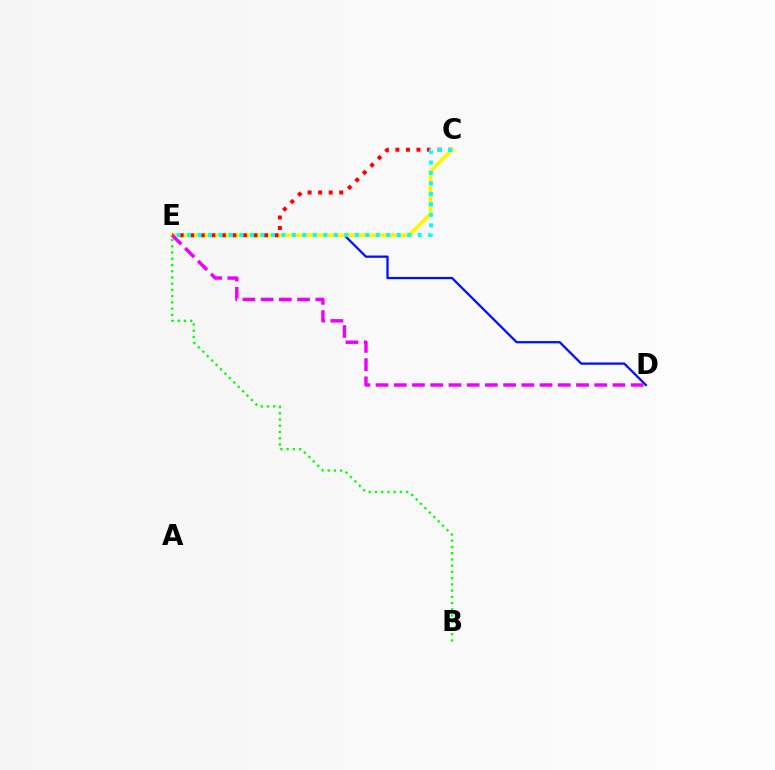{('D', 'E'): [{'color': '#0010ff', 'line_style': 'solid', 'thickness': 1.64}, {'color': '#ee00ff', 'line_style': 'dashed', 'thickness': 2.48}], ('C', 'E'): [{'color': '#fcf500', 'line_style': 'solid', 'thickness': 2.61}, {'color': '#ff0000', 'line_style': 'dotted', 'thickness': 2.86}, {'color': '#00fff6', 'line_style': 'dotted', 'thickness': 2.85}], ('B', 'E'): [{'color': '#08ff00', 'line_style': 'dotted', 'thickness': 1.69}]}